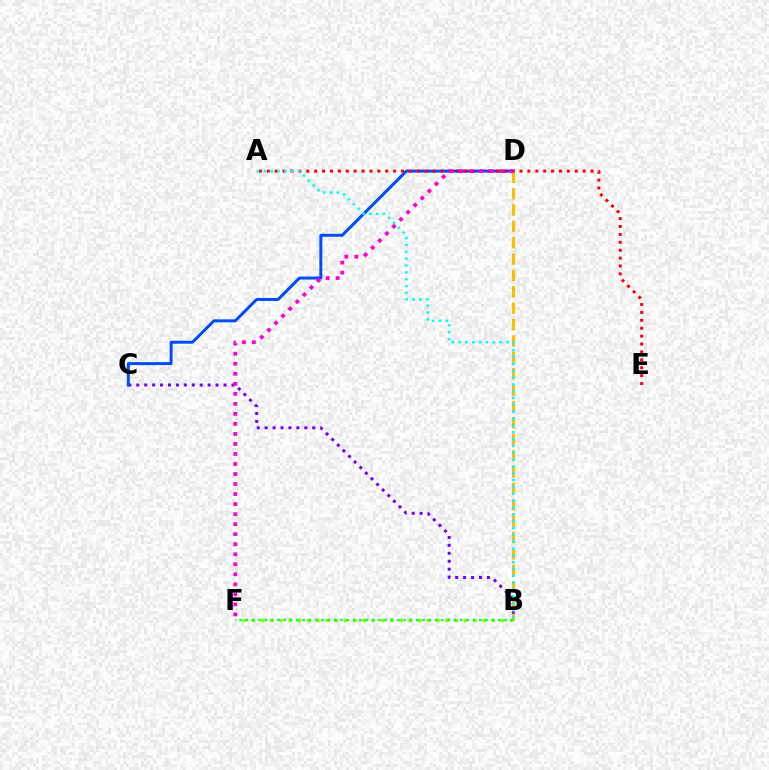{('B', 'F'): [{'color': '#84ff00', 'line_style': 'dotted', 'thickness': 2.51}, {'color': '#00ff39', 'line_style': 'dotted', 'thickness': 1.71}], ('B', 'C'): [{'color': '#7200ff', 'line_style': 'dotted', 'thickness': 2.16}], ('C', 'D'): [{'color': '#004bff', 'line_style': 'solid', 'thickness': 2.14}], ('B', 'D'): [{'color': '#ffbd00', 'line_style': 'dashed', 'thickness': 2.22}], ('A', 'E'): [{'color': '#ff0000', 'line_style': 'dotted', 'thickness': 2.15}], ('A', 'B'): [{'color': '#00fff6', 'line_style': 'dotted', 'thickness': 1.86}], ('D', 'F'): [{'color': '#ff00cf', 'line_style': 'dotted', 'thickness': 2.72}]}